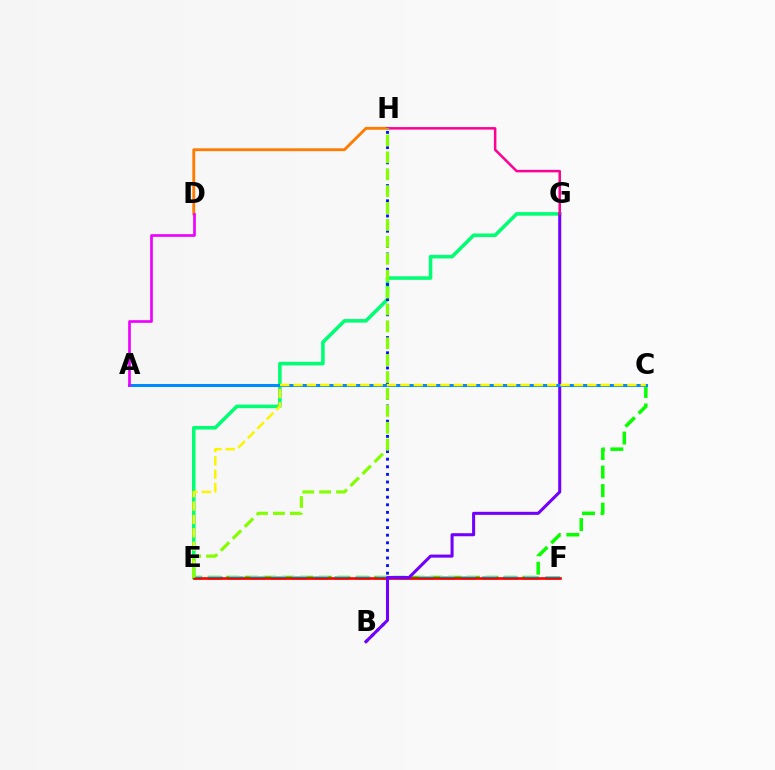{('C', 'E'): [{'color': '#08ff00', 'line_style': 'dashed', 'thickness': 2.52}, {'color': '#fcf500', 'line_style': 'dashed', 'thickness': 1.81}], ('E', 'G'): [{'color': '#00ff74', 'line_style': 'solid', 'thickness': 2.57}], ('B', 'H'): [{'color': '#0010ff', 'line_style': 'dotted', 'thickness': 2.06}], ('E', 'F'): [{'color': '#00fff6', 'line_style': 'dashed', 'thickness': 2.86}, {'color': '#ff0000', 'line_style': 'solid', 'thickness': 1.91}], ('B', 'G'): [{'color': '#7200ff', 'line_style': 'solid', 'thickness': 2.19}], ('D', 'H'): [{'color': '#ff7c00', 'line_style': 'solid', 'thickness': 2.06}], ('A', 'C'): [{'color': '#008cff', 'line_style': 'solid', 'thickness': 2.18}], ('G', 'H'): [{'color': '#ff0094', 'line_style': 'solid', 'thickness': 1.81}], ('A', 'D'): [{'color': '#ee00ff', 'line_style': 'solid', 'thickness': 1.92}], ('E', 'H'): [{'color': '#84ff00', 'line_style': 'dashed', 'thickness': 2.3}]}